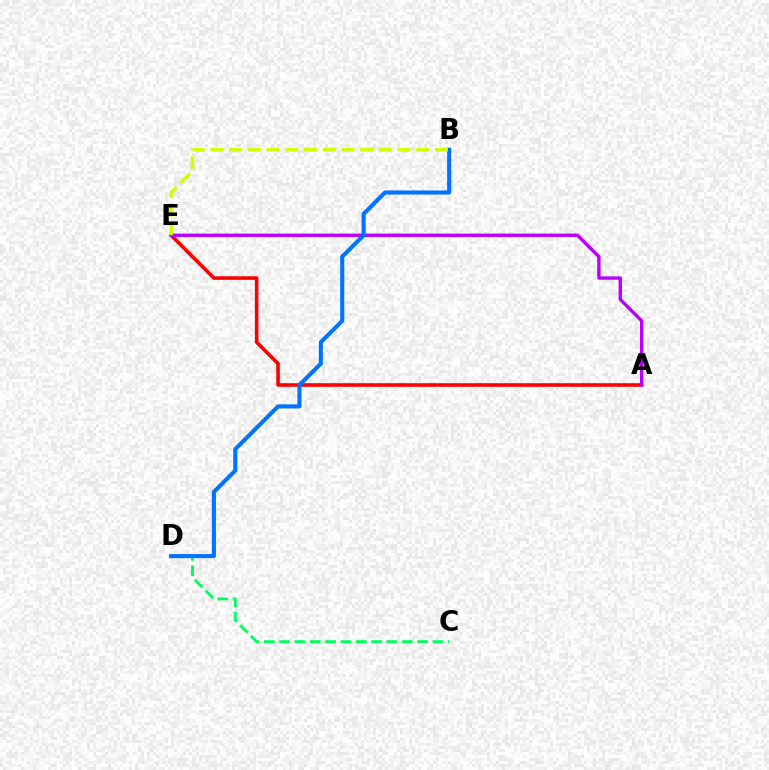{('C', 'D'): [{'color': '#00ff5c', 'line_style': 'dashed', 'thickness': 2.08}], ('A', 'E'): [{'color': '#ff0000', 'line_style': 'solid', 'thickness': 2.59}, {'color': '#b900ff', 'line_style': 'solid', 'thickness': 2.43}], ('B', 'D'): [{'color': '#0074ff', 'line_style': 'solid', 'thickness': 2.94}], ('B', 'E'): [{'color': '#d1ff00', 'line_style': 'dashed', 'thickness': 2.54}]}